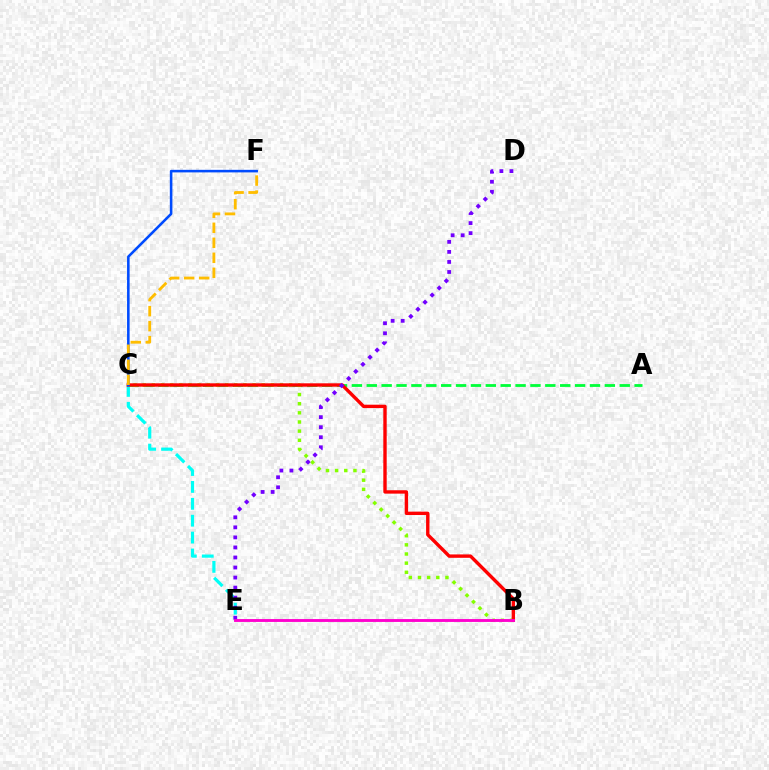{('A', 'C'): [{'color': '#00ff39', 'line_style': 'dashed', 'thickness': 2.02}], ('C', 'E'): [{'color': '#00fff6', 'line_style': 'dashed', 'thickness': 2.29}], ('B', 'C'): [{'color': '#84ff00', 'line_style': 'dotted', 'thickness': 2.49}, {'color': '#ff0000', 'line_style': 'solid', 'thickness': 2.44}], ('C', 'F'): [{'color': '#004bff', 'line_style': 'solid', 'thickness': 1.85}, {'color': '#ffbd00', 'line_style': 'dashed', 'thickness': 2.04}], ('D', 'E'): [{'color': '#7200ff', 'line_style': 'dotted', 'thickness': 2.73}], ('B', 'E'): [{'color': '#ff00cf', 'line_style': 'solid', 'thickness': 2.07}]}